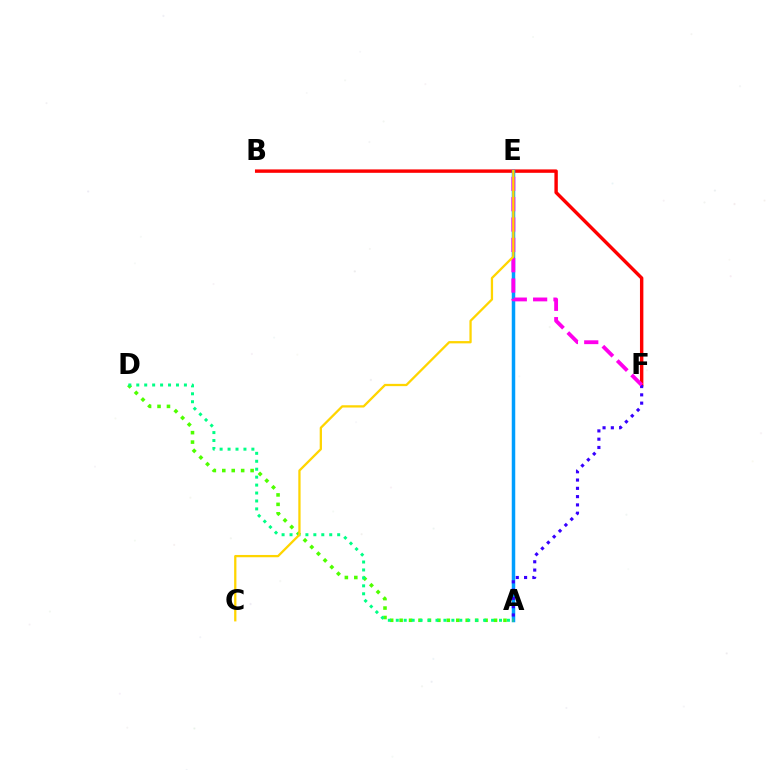{('B', 'F'): [{'color': '#ff0000', 'line_style': 'solid', 'thickness': 2.45}], ('A', 'E'): [{'color': '#009eff', 'line_style': 'solid', 'thickness': 2.52}], ('A', 'F'): [{'color': '#3700ff', 'line_style': 'dotted', 'thickness': 2.25}], ('A', 'D'): [{'color': '#4fff00', 'line_style': 'dotted', 'thickness': 2.57}, {'color': '#00ff86', 'line_style': 'dotted', 'thickness': 2.16}], ('E', 'F'): [{'color': '#ff00ed', 'line_style': 'dashed', 'thickness': 2.76}], ('C', 'E'): [{'color': '#ffd500', 'line_style': 'solid', 'thickness': 1.64}]}